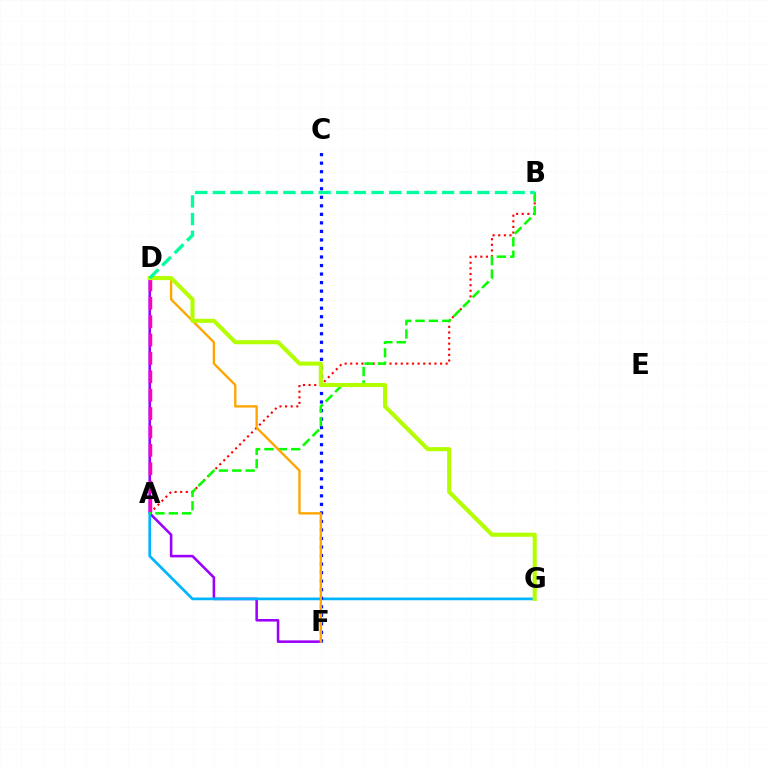{('D', 'F'): [{'color': '#9b00ff', 'line_style': 'solid', 'thickness': 1.85}, {'color': '#ffa500', 'line_style': 'solid', 'thickness': 1.69}], ('A', 'B'): [{'color': '#ff0000', 'line_style': 'dotted', 'thickness': 1.52}, {'color': '#08ff00', 'line_style': 'dashed', 'thickness': 1.82}], ('A', 'G'): [{'color': '#00b5ff', 'line_style': 'solid', 'thickness': 1.95}], ('C', 'F'): [{'color': '#0010ff', 'line_style': 'dotted', 'thickness': 2.32}], ('A', 'D'): [{'color': '#ff00bd', 'line_style': 'dashed', 'thickness': 2.5}], ('D', 'G'): [{'color': '#b3ff00', 'line_style': 'solid', 'thickness': 2.94}], ('B', 'D'): [{'color': '#00ff9d', 'line_style': 'dashed', 'thickness': 2.4}]}